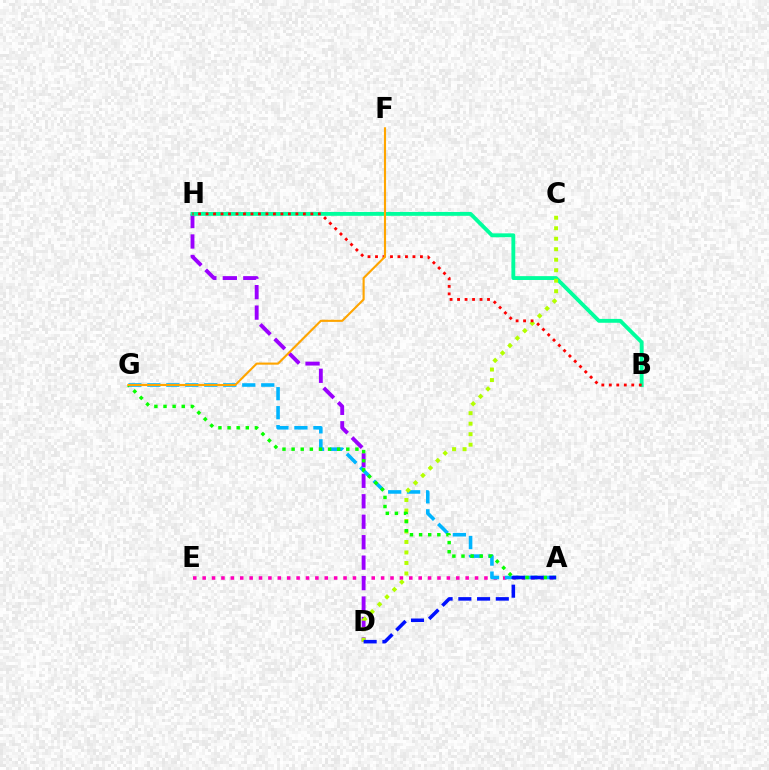{('A', 'E'): [{'color': '#ff00bd', 'line_style': 'dotted', 'thickness': 2.55}], ('D', 'H'): [{'color': '#9b00ff', 'line_style': 'dashed', 'thickness': 2.78}], ('A', 'G'): [{'color': '#00b5ff', 'line_style': 'dashed', 'thickness': 2.58}, {'color': '#08ff00', 'line_style': 'dotted', 'thickness': 2.48}], ('B', 'H'): [{'color': '#00ff9d', 'line_style': 'solid', 'thickness': 2.78}, {'color': '#ff0000', 'line_style': 'dotted', 'thickness': 2.03}], ('C', 'D'): [{'color': '#b3ff00', 'line_style': 'dotted', 'thickness': 2.85}], ('A', 'D'): [{'color': '#0010ff', 'line_style': 'dashed', 'thickness': 2.55}], ('F', 'G'): [{'color': '#ffa500', 'line_style': 'solid', 'thickness': 1.53}]}